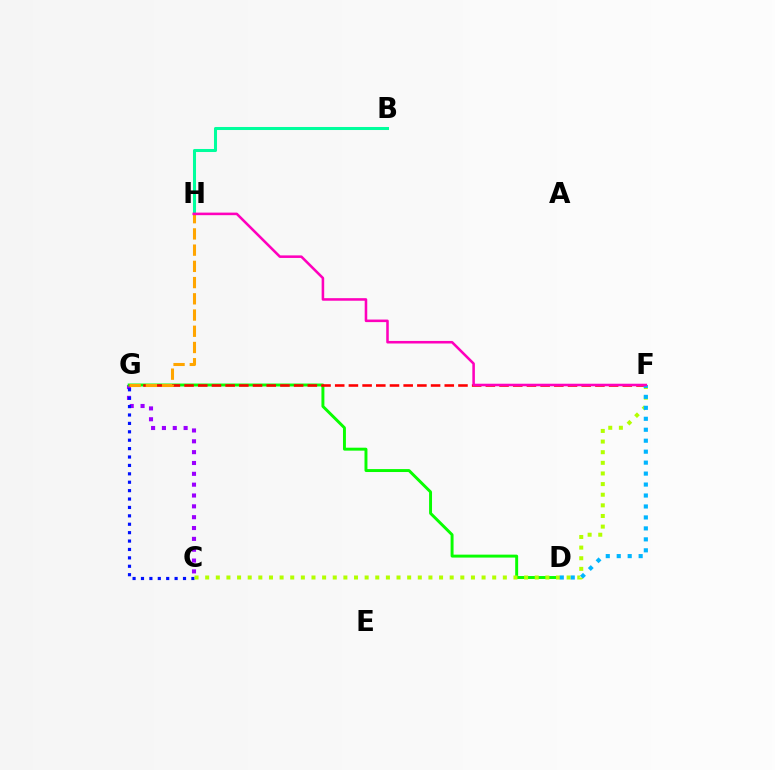{('C', 'G'): [{'color': '#9b00ff', 'line_style': 'dotted', 'thickness': 2.95}, {'color': '#0010ff', 'line_style': 'dotted', 'thickness': 2.28}], ('D', 'G'): [{'color': '#08ff00', 'line_style': 'solid', 'thickness': 2.12}], ('B', 'H'): [{'color': '#00ff9d', 'line_style': 'solid', 'thickness': 2.19}], ('F', 'G'): [{'color': '#ff0000', 'line_style': 'dashed', 'thickness': 1.86}], ('G', 'H'): [{'color': '#ffa500', 'line_style': 'dashed', 'thickness': 2.2}], ('C', 'F'): [{'color': '#b3ff00', 'line_style': 'dotted', 'thickness': 2.89}], ('D', 'F'): [{'color': '#00b5ff', 'line_style': 'dotted', 'thickness': 2.98}], ('F', 'H'): [{'color': '#ff00bd', 'line_style': 'solid', 'thickness': 1.84}]}